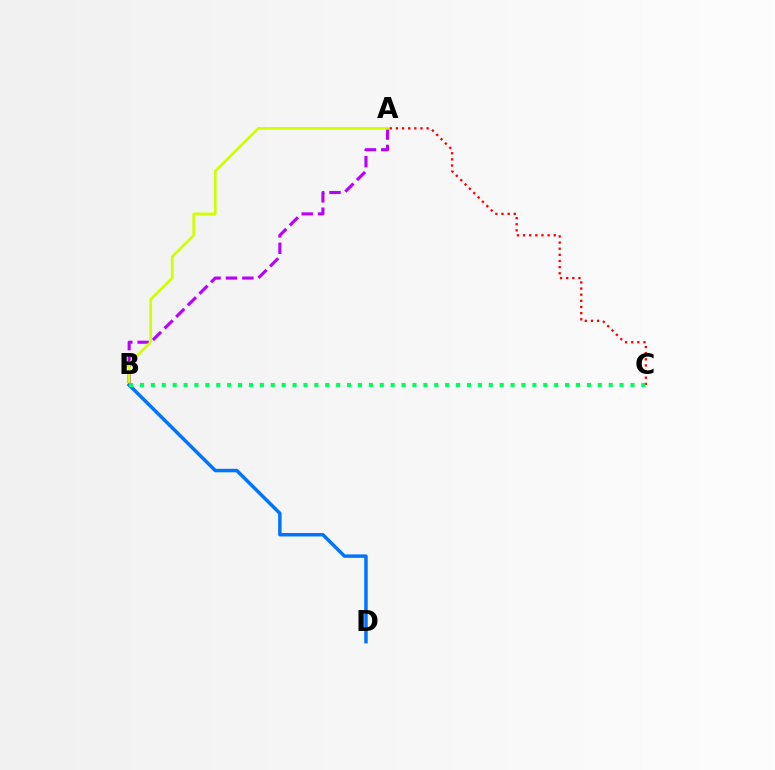{('A', 'C'): [{'color': '#ff0000', 'line_style': 'dotted', 'thickness': 1.67}], ('A', 'B'): [{'color': '#b900ff', 'line_style': 'dashed', 'thickness': 2.23}, {'color': '#d1ff00', 'line_style': 'solid', 'thickness': 1.95}], ('B', 'D'): [{'color': '#0074ff', 'line_style': 'solid', 'thickness': 2.5}], ('B', 'C'): [{'color': '#00ff5c', 'line_style': 'dotted', 'thickness': 2.96}]}